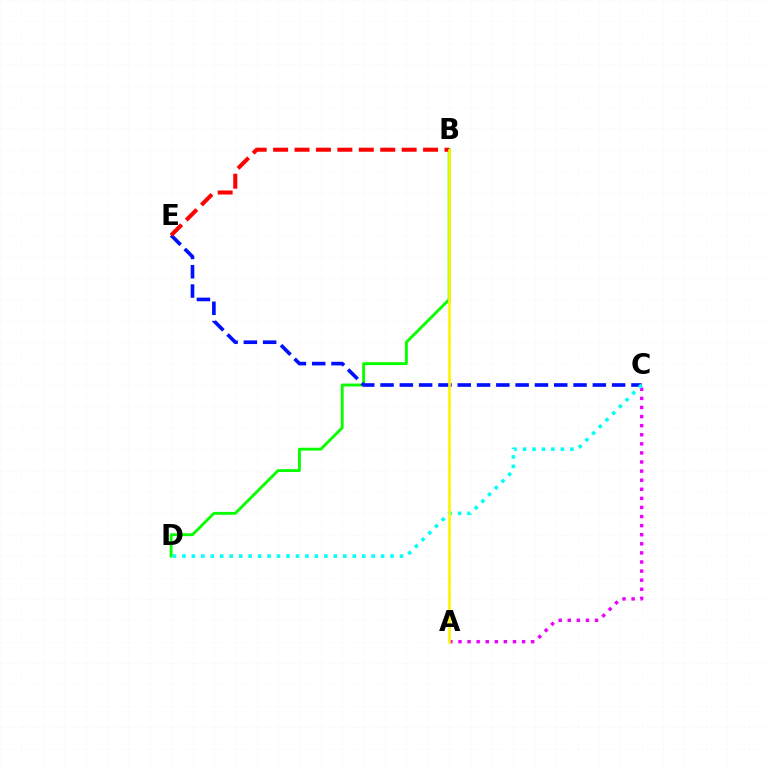{('B', 'D'): [{'color': '#08ff00', 'line_style': 'solid', 'thickness': 2.07}], ('C', 'E'): [{'color': '#0010ff', 'line_style': 'dashed', 'thickness': 2.62}], ('A', 'C'): [{'color': '#ee00ff', 'line_style': 'dotted', 'thickness': 2.47}], ('C', 'D'): [{'color': '#00fff6', 'line_style': 'dotted', 'thickness': 2.57}], ('B', 'E'): [{'color': '#ff0000', 'line_style': 'dashed', 'thickness': 2.91}], ('A', 'B'): [{'color': '#fcf500', 'line_style': 'solid', 'thickness': 1.9}]}